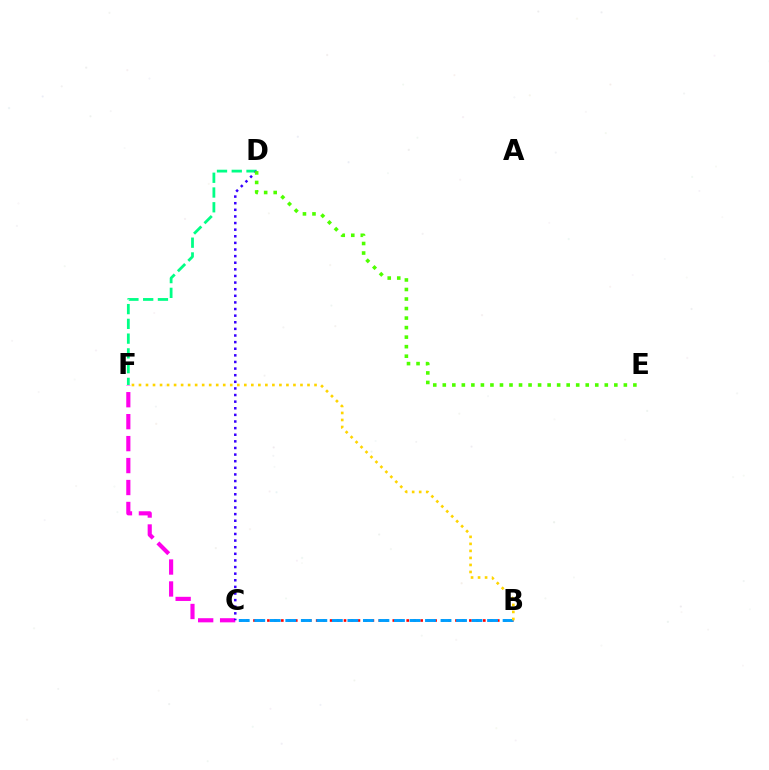{('B', 'C'): [{'color': '#ff0000', 'line_style': 'dotted', 'thickness': 1.89}, {'color': '#009eff', 'line_style': 'dashed', 'thickness': 2.11}], ('D', 'F'): [{'color': '#00ff86', 'line_style': 'dashed', 'thickness': 2.0}], ('C', 'F'): [{'color': '#ff00ed', 'line_style': 'dashed', 'thickness': 2.98}], ('C', 'D'): [{'color': '#3700ff', 'line_style': 'dotted', 'thickness': 1.8}], ('D', 'E'): [{'color': '#4fff00', 'line_style': 'dotted', 'thickness': 2.59}], ('B', 'F'): [{'color': '#ffd500', 'line_style': 'dotted', 'thickness': 1.91}]}